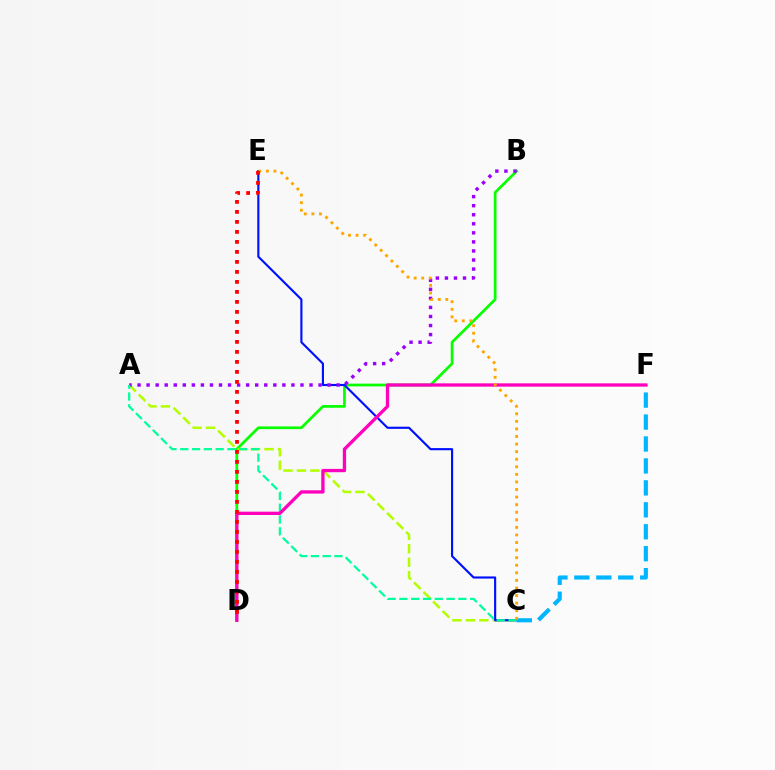{('B', 'D'): [{'color': '#08ff00', 'line_style': 'solid', 'thickness': 1.97}], ('A', 'C'): [{'color': '#b3ff00', 'line_style': 'dashed', 'thickness': 1.83}, {'color': '#00ff9d', 'line_style': 'dashed', 'thickness': 1.6}], ('C', 'E'): [{'color': '#0010ff', 'line_style': 'solid', 'thickness': 1.54}, {'color': '#ffa500', 'line_style': 'dotted', 'thickness': 2.06}], ('C', 'F'): [{'color': '#00b5ff', 'line_style': 'dashed', 'thickness': 2.98}], ('A', 'B'): [{'color': '#9b00ff', 'line_style': 'dotted', 'thickness': 2.46}], ('D', 'F'): [{'color': '#ff00bd', 'line_style': 'solid', 'thickness': 2.38}], ('D', 'E'): [{'color': '#ff0000', 'line_style': 'dotted', 'thickness': 2.72}]}